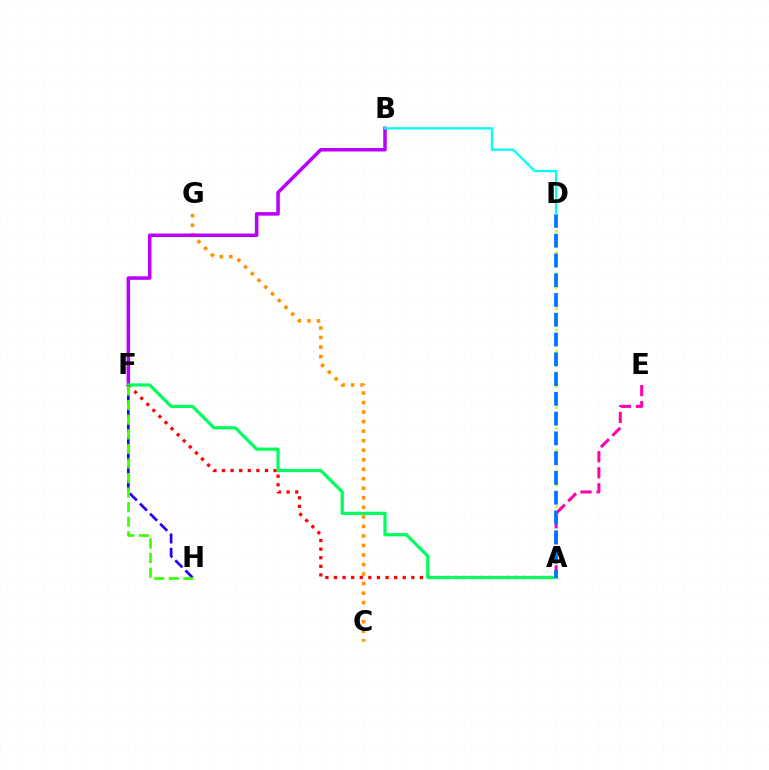{('C', 'G'): [{'color': '#ff9400', 'line_style': 'dotted', 'thickness': 2.59}], ('B', 'F'): [{'color': '#b900ff', 'line_style': 'solid', 'thickness': 2.55}], ('A', 'D'): [{'color': '#d1ff00', 'line_style': 'dotted', 'thickness': 1.92}, {'color': '#0074ff', 'line_style': 'dashed', 'thickness': 2.69}], ('A', 'F'): [{'color': '#ff0000', 'line_style': 'dotted', 'thickness': 2.34}, {'color': '#00ff5c', 'line_style': 'solid', 'thickness': 2.32}], ('A', 'E'): [{'color': '#ff00ac', 'line_style': 'dashed', 'thickness': 2.18}], ('F', 'H'): [{'color': '#2500ff', 'line_style': 'dashed', 'thickness': 1.94}, {'color': '#3dff00', 'line_style': 'dashed', 'thickness': 1.98}], ('B', 'D'): [{'color': '#00fff6', 'line_style': 'solid', 'thickness': 1.65}]}